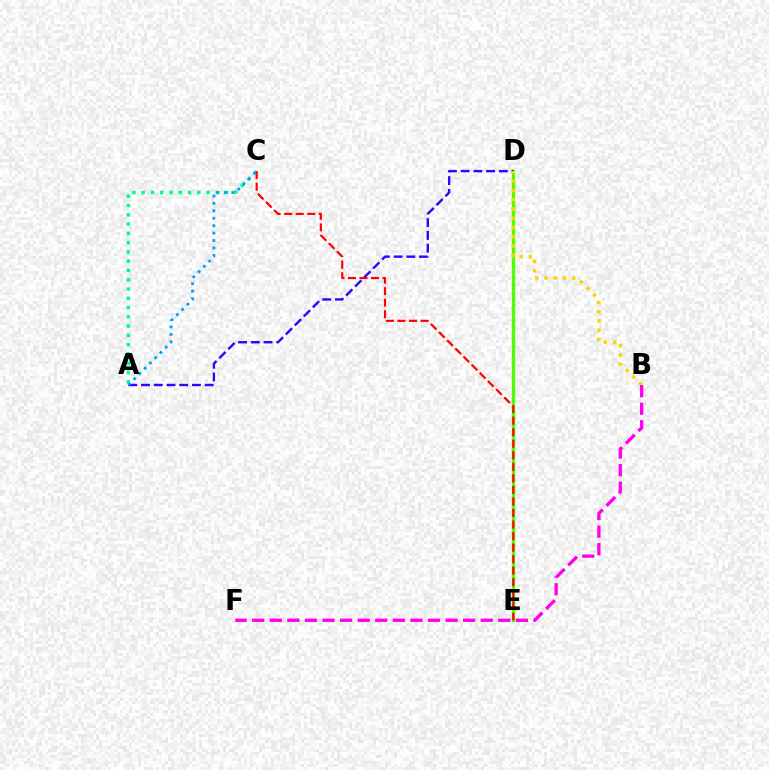{('A', 'C'): [{'color': '#00ff86', 'line_style': 'dotted', 'thickness': 2.52}, {'color': '#009eff', 'line_style': 'dotted', 'thickness': 2.02}], ('D', 'E'): [{'color': '#4fff00', 'line_style': 'solid', 'thickness': 2.42}], ('A', 'D'): [{'color': '#3700ff', 'line_style': 'dashed', 'thickness': 1.73}], ('B', 'D'): [{'color': '#ffd500', 'line_style': 'dotted', 'thickness': 2.51}], ('C', 'E'): [{'color': '#ff0000', 'line_style': 'dashed', 'thickness': 1.57}], ('B', 'F'): [{'color': '#ff00ed', 'line_style': 'dashed', 'thickness': 2.39}]}